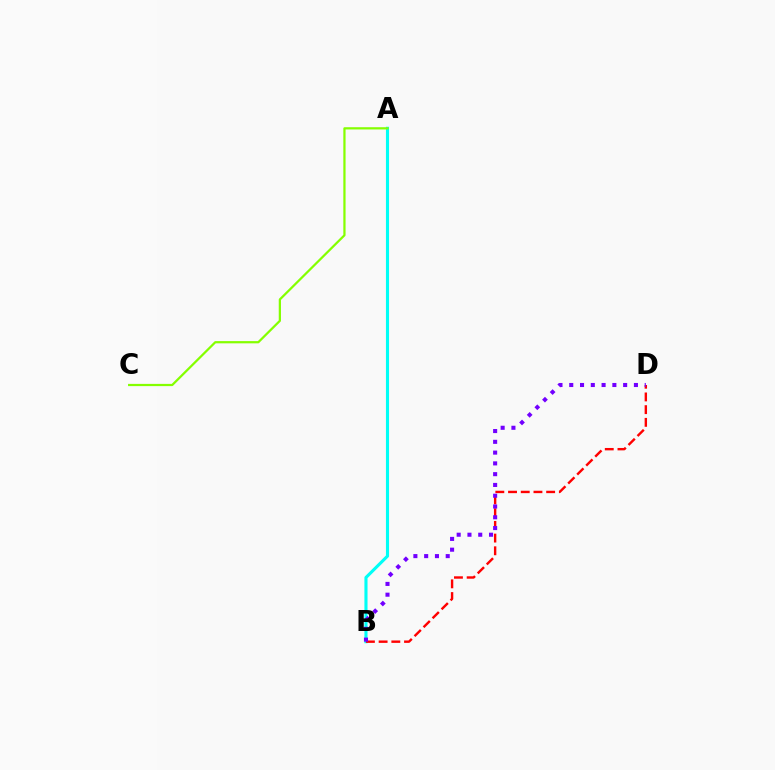{('A', 'B'): [{'color': '#00fff6', 'line_style': 'solid', 'thickness': 2.24}], ('A', 'C'): [{'color': '#84ff00', 'line_style': 'solid', 'thickness': 1.61}], ('B', 'D'): [{'color': '#ff0000', 'line_style': 'dashed', 'thickness': 1.73}, {'color': '#7200ff', 'line_style': 'dotted', 'thickness': 2.93}]}